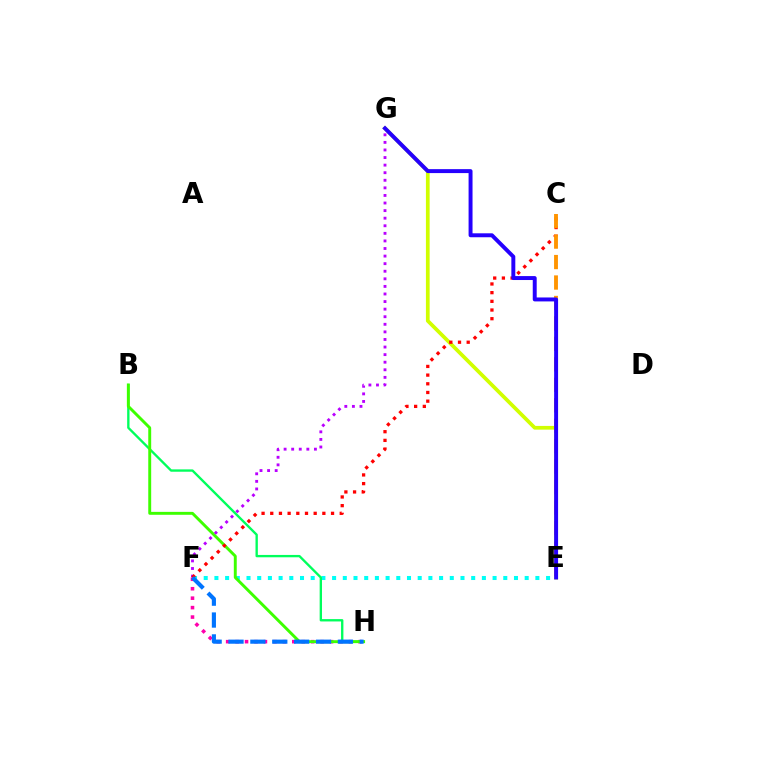{('F', 'H'): [{'color': '#ff00ac', 'line_style': 'dotted', 'thickness': 2.57}, {'color': '#0074ff', 'line_style': 'dashed', 'thickness': 2.97}], ('E', 'F'): [{'color': '#00fff6', 'line_style': 'dotted', 'thickness': 2.91}], ('B', 'H'): [{'color': '#00ff5c', 'line_style': 'solid', 'thickness': 1.69}, {'color': '#3dff00', 'line_style': 'solid', 'thickness': 2.1}], ('F', 'G'): [{'color': '#b900ff', 'line_style': 'dotted', 'thickness': 2.06}], ('E', 'G'): [{'color': '#d1ff00', 'line_style': 'solid', 'thickness': 2.68}, {'color': '#2500ff', 'line_style': 'solid', 'thickness': 2.84}], ('C', 'F'): [{'color': '#ff0000', 'line_style': 'dotted', 'thickness': 2.36}], ('C', 'E'): [{'color': '#ff9400', 'line_style': 'dashed', 'thickness': 2.78}]}